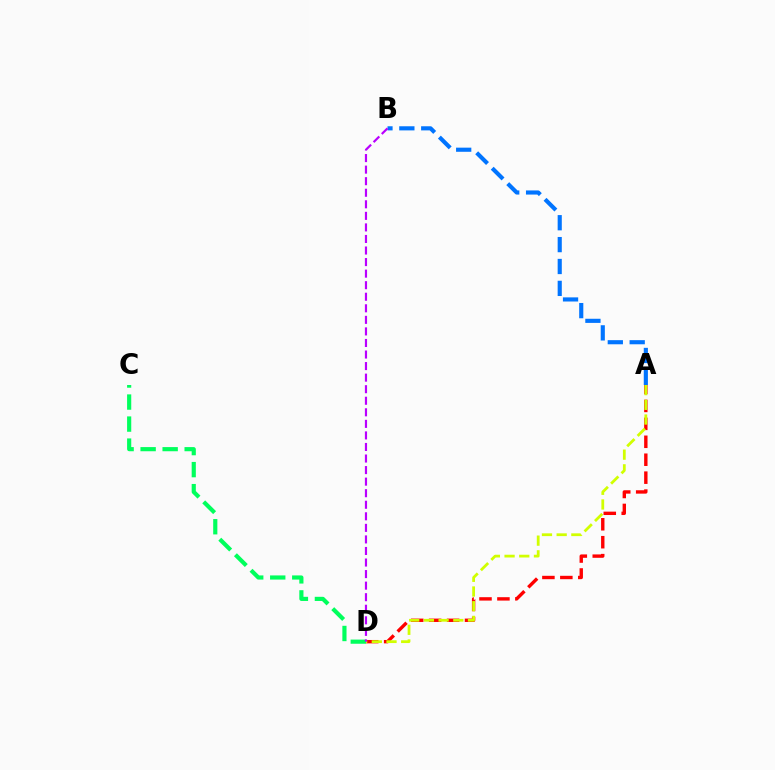{('A', 'D'): [{'color': '#ff0000', 'line_style': 'dashed', 'thickness': 2.44}, {'color': '#d1ff00', 'line_style': 'dashed', 'thickness': 2.0}], ('A', 'B'): [{'color': '#0074ff', 'line_style': 'dashed', 'thickness': 2.97}], ('C', 'D'): [{'color': '#00ff5c', 'line_style': 'dashed', 'thickness': 2.99}], ('B', 'D'): [{'color': '#b900ff', 'line_style': 'dashed', 'thickness': 1.57}]}